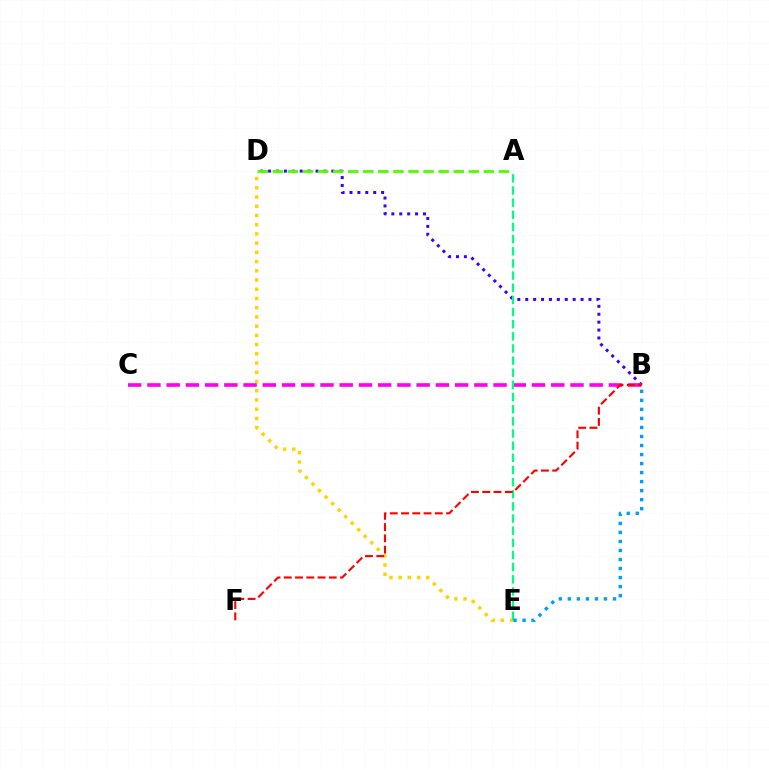{('B', 'D'): [{'color': '#3700ff', 'line_style': 'dotted', 'thickness': 2.15}], ('D', 'E'): [{'color': '#ffd500', 'line_style': 'dotted', 'thickness': 2.51}], ('A', 'D'): [{'color': '#4fff00', 'line_style': 'dashed', 'thickness': 2.05}], ('B', 'C'): [{'color': '#ff00ed', 'line_style': 'dashed', 'thickness': 2.61}], ('A', 'E'): [{'color': '#00ff86', 'line_style': 'dashed', 'thickness': 1.65}], ('B', 'E'): [{'color': '#009eff', 'line_style': 'dotted', 'thickness': 2.45}], ('B', 'F'): [{'color': '#ff0000', 'line_style': 'dashed', 'thickness': 1.53}]}